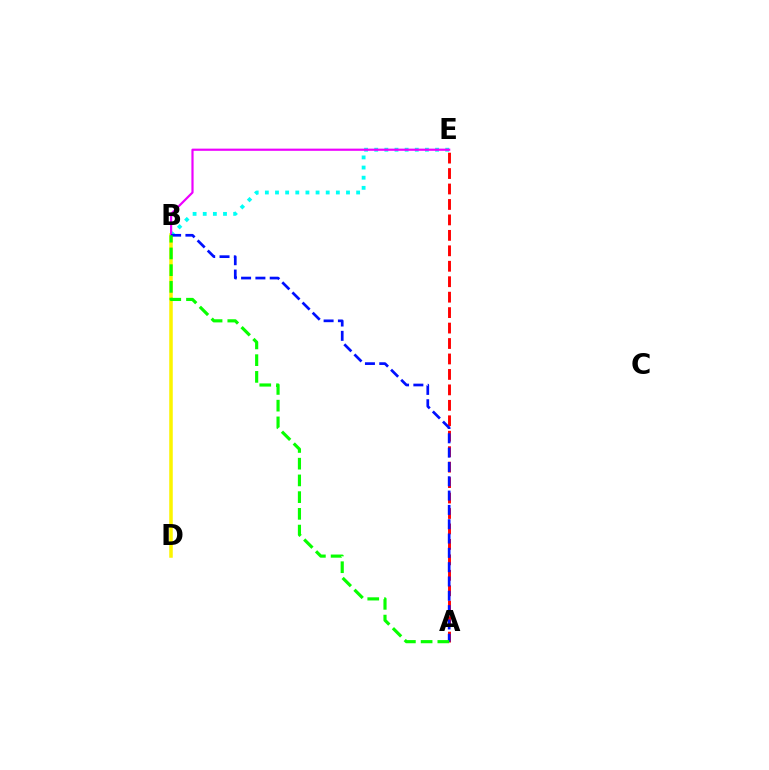{('A', 'E'): [{'color': '#ff0000', 'line_style': 'dashed', 'thickness': 2.1}], ('B', 'D'): [{'color': '#fcf500', 'line_style': 'solid', 'thickness': 2.53}], ('B', 'E'): [{'color': '#00fff6', 'line_style': 'dotted', 'thickness': 2.76}, {'color': '#ee00ff', 'line_style': 'solid', 'thickness': 1.57}], ('A', 'B'): [{'color': '#0010ff', 'line_style': 'dashed', 'thickness': 1.95}, {'color': '#08ff00', 'line_style': 'dashed', 'thickness': 2.27}]}